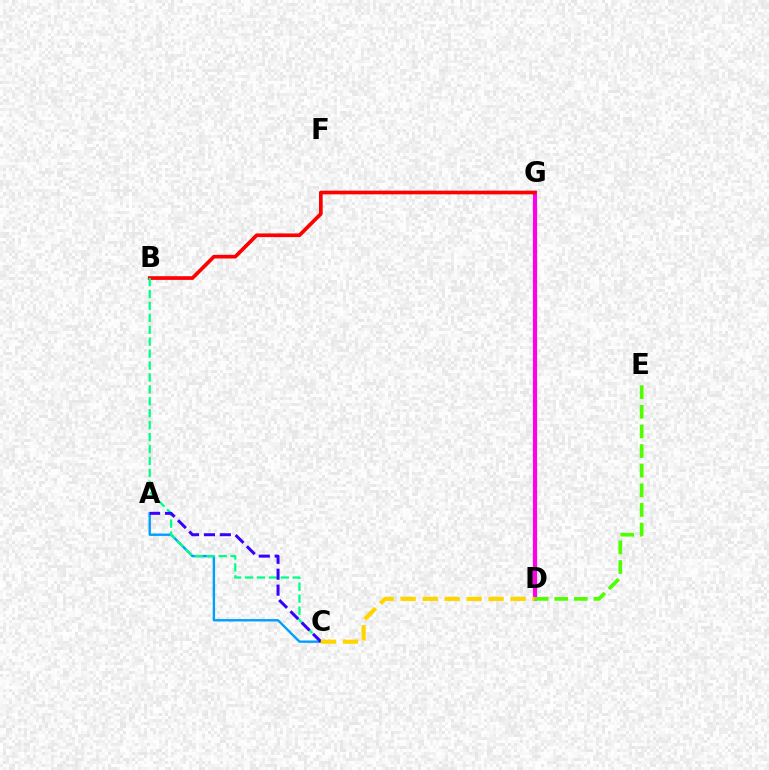{('D', 'G'): [{'color': '#ff00ed', 'line_style': 'solid', 'thickness': 2.99}], ('B', 'G'): [{'color': '#ff0000', 'line_style': 'solid', 'thickness': 2.66}], ('D', 'E'): [{'color': '#4fff00', 'line_style': 'dashed', 'thickness': 2.66}], ('A', 'C'): [{'color': '#009eff', 'line_style': 'solid', 'thickness': 1.71}, {'color': '#3700ff', 'line_style': 'dashed', 'thickness': 2.16}], ('B', 'C'): [{'color': '#00ff86', 'line_style': 'dashed', 'thickness': 1.62}], ('C', 'D'): [{'color': '#ffd500', 'line_style': 'dashed', 'thickness': 2.99}]}